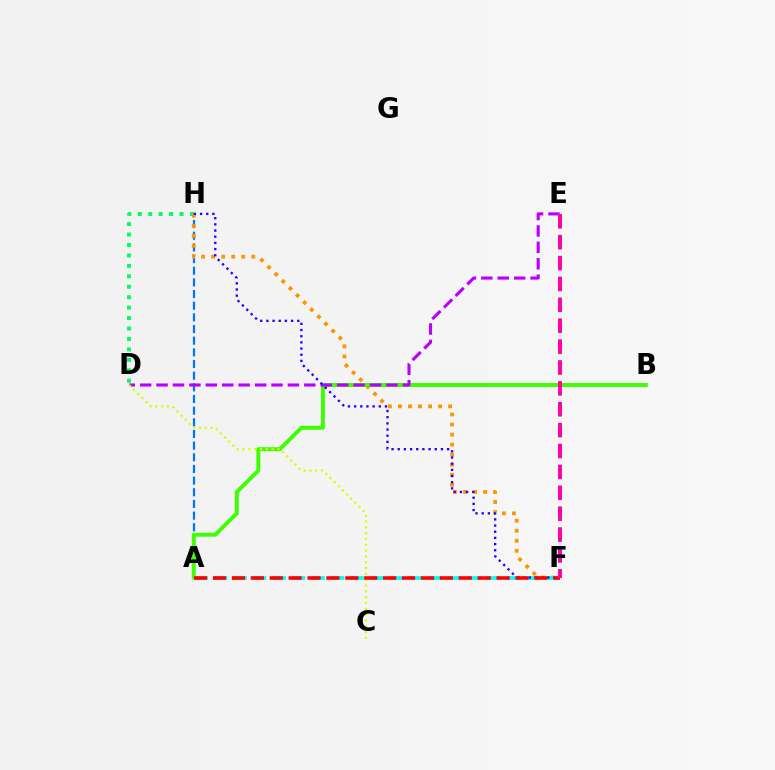{('D', 'H'): [{'color': '#00ff5c', 'line_style': 'dotted', 'thickness': 2.84}], ('A', 'H'): [{'color': '#0074ff', 'line_style': 'dashed', 'thickness': 1.58}], ('F', 'H'): [{'color': '#ff9400', 'line_style': 'dotted', 'thickness': 2.73}, {'color': '#2500ff', 'line_style': 'dotted', 'thickness': 1.68}], ('A', 'F'): [{'color': '#00fff6', 'line_style': 'dashed', 'thickness': 2.65}, {'color': '#ff0000', 'line_style': 'dashed', 'thickness': 2.57}], ('A', 'B'): [{'color': '#3dff00', 'line_style': 'solid', 'thickness': 2.83}], ('D', 'E'): [{'color': '#b900ff', 'line_style': 'dashed', 'thickness': 2.23}], ('C', 'D'): [{'color': '#d1ff00', 'line_style': 'dotted', 'thickness': 1.58}], ('E', 'F'): [{'color': '#ff00ac', 'line_style': 'dashed', 'thickness': 2.84}]}